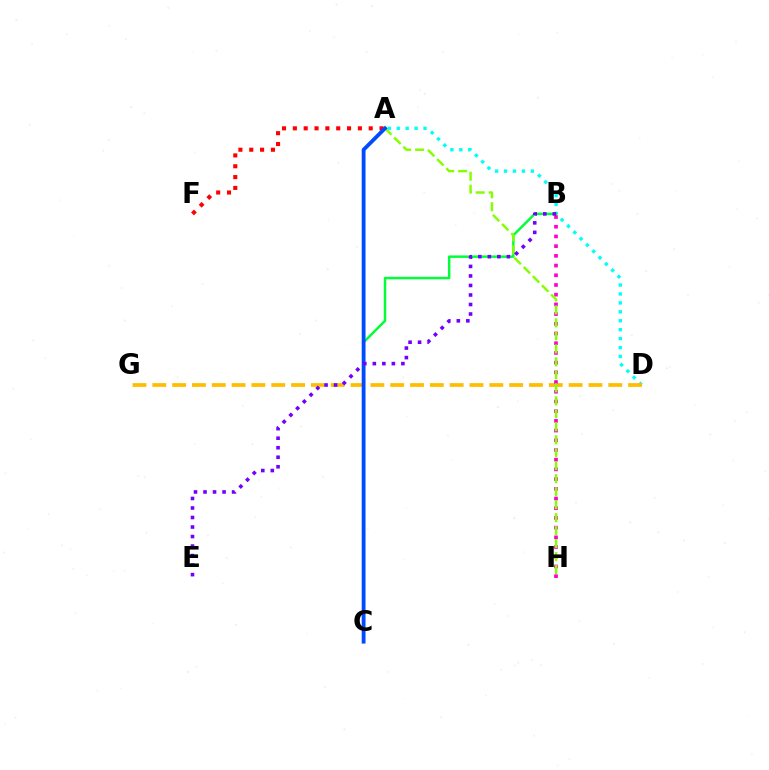{('A', 'D'): [{'color': '#00fff6', 'line_style': 'dotted', 'thickness': 2.43}], ('B', 'C'): [{'color': '#00ff39', 'line_style': 'solid', 'thickness': 1.78}], ('D', 'G'): [{'color': '#ffbd00', 'line_style': 'dashed', 'thickness': 2.69}], ('B', 'H'): [{'color': '#ff00cf', 'line_style': 'dotted', 'thickness': 2.64}], ('A', 'H'): [{'color': '#84ff00', 'line_style': 'dashed', 'thickness': 1.76}], ('A', 'F'): [{'color': '#ff0000', 'line_style': 'dotted', 'thickness': 2.94}], ('A', 'C'): [{'color': '#004bff', 'line_style': 'solid', 'thickness': 2.75}], ('B', 'E'): [{'color': '#7200ff', 'line_style': 'dotted', 'thickness': 2.59}]}